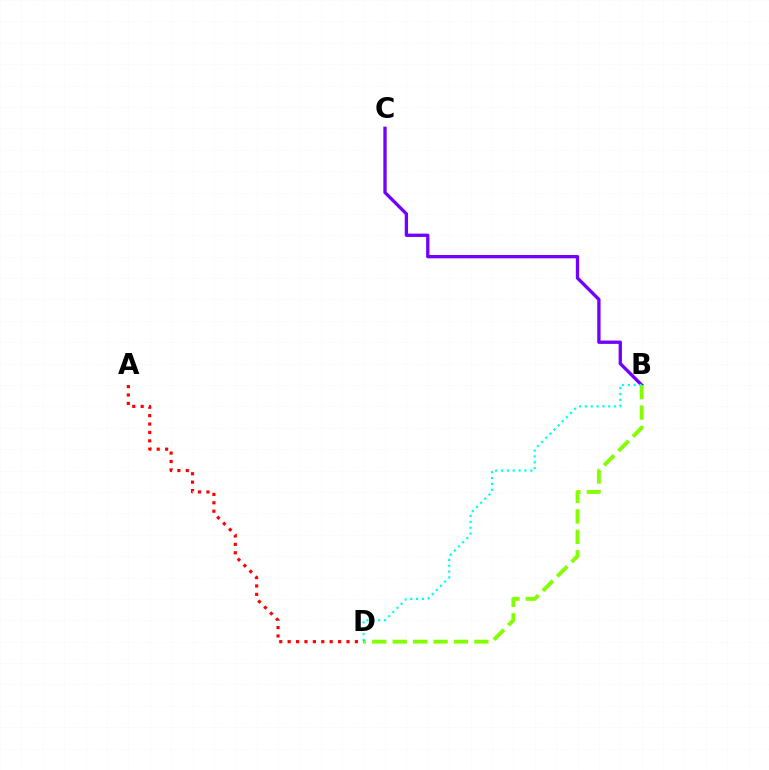{('B', 'C'): [{'color': '#7200ff', 'line_style': 'solid', 'thickness': 2.39}], ('B', 'D'): [{'color': '#84ff00', 'line_style': 'dashed', 'thickness': 2.77}, {'color': '#00fff6', 'line_style': 'dotted', 'thickness': 1.59}], ('A', 'D'): [{'color': '#ff0000', 'line_style': 'dotted', 'thickness': 2.28}]}